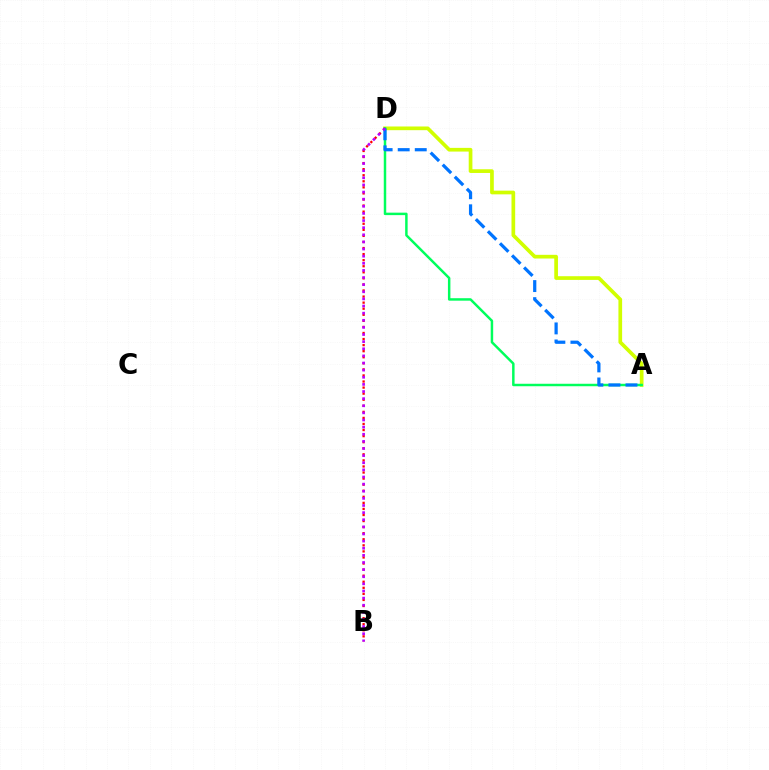{('A', 'D'): [{'color': '#d1ff00', 'line_style': 'solid', 'thickness': 2.66}, {'color': '#00ff5c', 'line_style': 'solid', 'thickness': 1.78}, {'color': '#0074ff', 'line_style': 'dashed', 'thickness': 2.32}], ('B', 'D'): [{'color': '#ff0000', 'line_style': 'dotted', 'thickness': 1.65}, {'color': '#b900ff', 'line_style': 'dotted', 'thickness': 1.94}]}